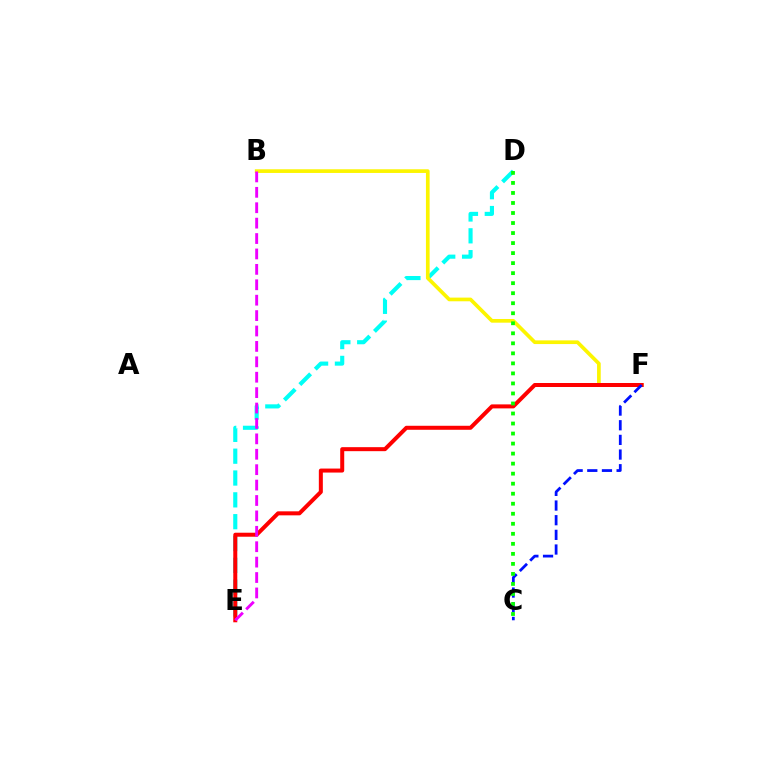{('D', 'E'): [{'color': '#00fff6', 'line_style': 'dashed', 'thickness': 2.97}], ('B', 'F'): [{'color': '#fcf500', 'line_style': 'solid', 'thickness': 2.65}], ('E', 'F'): [{'color': '#ff0000', 'line_style': 'solid', 'thickness': 2.88}], ('B', 'E'): [{'color': '#ee00ff', 'line_style': 'dashed', 'thickness': 2.09}], ('C', 'F'): [{'color': '#0010ff', 'line_style': 'dashed', 'thickness': 1.99}], ('C', 'D'): [{'color': '#08ff00', 'line_style': 'dotted', 'thickness': 2.72}]}